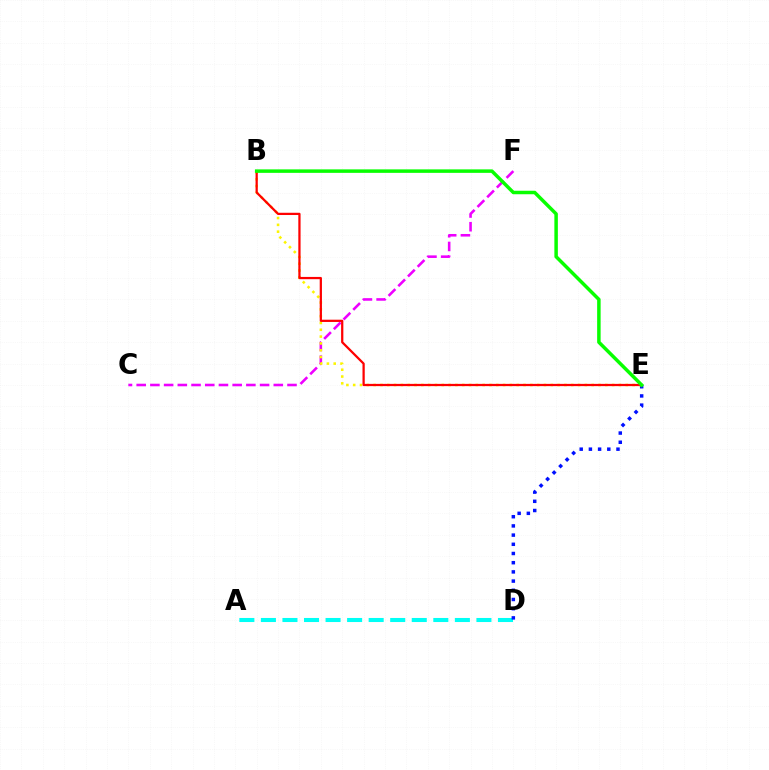{('A', 'D'): [{'color': '#00fff6', 'line_style': 'dashed', 'thickness': 2.93}], ('C', 'F'): [{'color': '#ee00ff', 'line_style': 'dashed', 'thickness': 1.86}], ('D', 'E'): [{'color': '#0010ff', 'line_style': 'dotted', 'thickness': 2.5}], ('B', 'E'): [{'color': '#fcf500', 'line_style': 'dotted', 'thickness': 1.85}, {'color': '#ff0000', 'line_style': 'solid', 'thickness': 1.62}, {'color': '#08ff00', 'line_style': 'solid', 'thickness': 2.51}]}